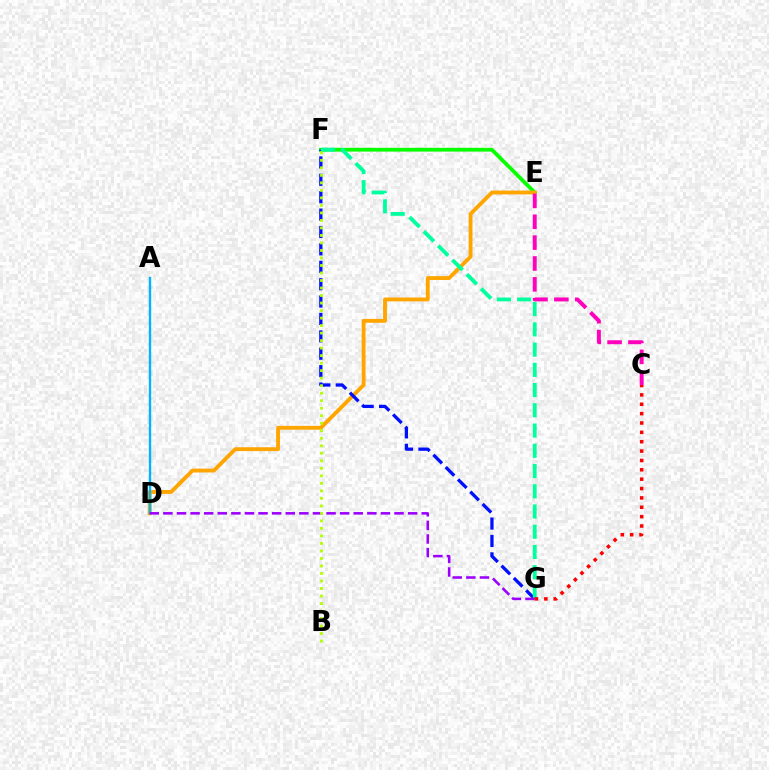{('E', 'F'): [{'color': '#08ff00', 'line_style': 'solid', 'thickness': 2.71}], ('D', 'E'): [{'color': '#ffa500', 'line_style': 'solid', 'thickness': 2.78}], ('F', 'G'): [{'color': '#0010ff', 'line_style': 'dashed', 'thickness': 2.36}, {'color': '#00ff9d', 'line_style': 'dashed', 'thickness': 2.75}], ('A', 'D'): [{'color': '#00b5ff', 'line_style': 'solid', 'thickness': 1.72}], ('D', 'G'): [{'color': '#9b00ff', 'line_style': 'dashed', 'thickness': 1.85}], ('B', 'F'): [{'color': '#b3ff00', 'line_style': 'dotted', 'thickness': 2.04}], ('C', 'E'): [{'color': '#ff00bd', 'line_style': 'dashed', 'thickness': 2.83}], ('C', 'G'): [{'color': '#ff0000', 'line_style': 'dotted', 'thickness': 2.54}]}